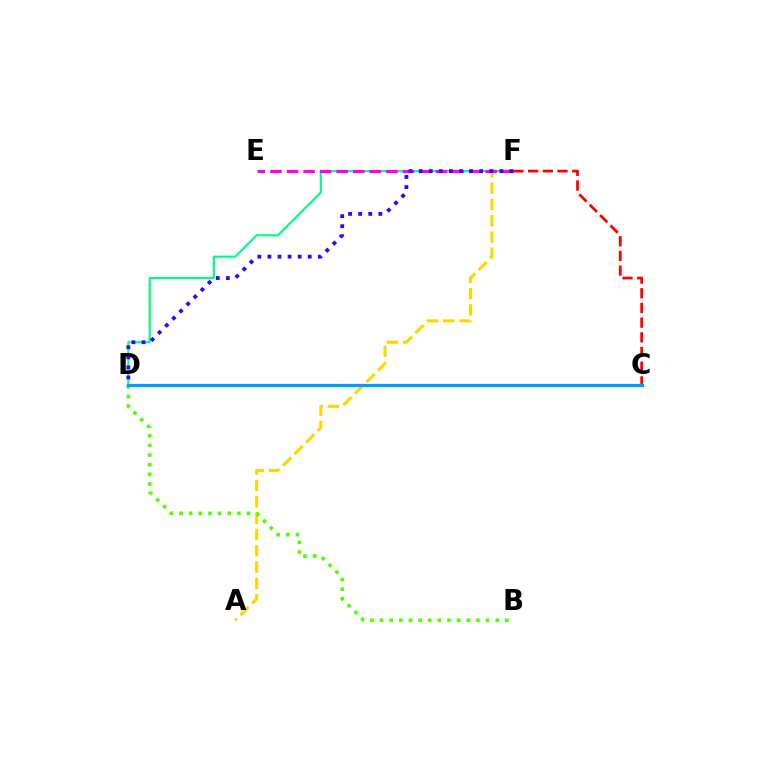{('A', 'F'): [{'color': '#ffd500', 'line_style': 'dashed', 'thickness': 2.22}], ('D', 'F'): [{'color': '#00ff86', 'line_style': 'solid', 'thickness': 1.56}, {'color': '#3700ff', 'line_style': 'dotted', 'thickness': 2.74}], ('B', 'D'): [{'color': '#4fff00', 'line_style': 'dotted', 'thickness': 2.62}], ('C', 'F'): [{'color': '#ff0000', 'line_style': 'dashed', 'thickness': 2.0}], ('E', 'F'): [{'color': '#ff00ed', 'line_style': 'dashed', 'thickness': 2.25}], ('C', 'D'): [{'color': '#009eff', 'line_style': 'solid', 'thickness': 2.32}]}